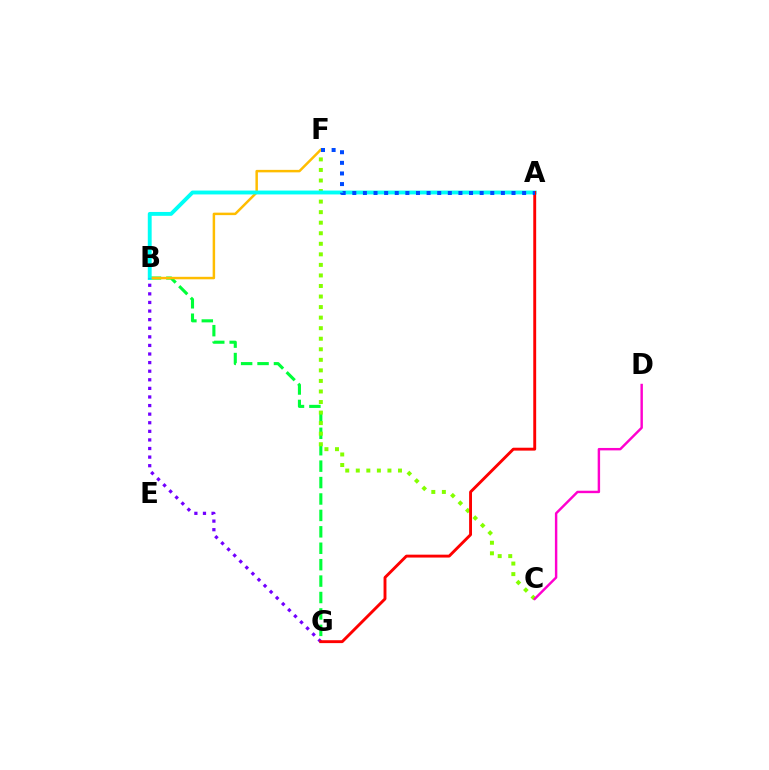{('B', 'G'): [{'color': '#00ff39', 'line_style': 'dashed', 'thickness': 2.23}, {'color': '#7200ff', 'line_style': 'dotted', 'thickness': 2.33}], ('C', 'F'): [{'color': '#84ff00', 'line_style': 'dotted', 'thickness': 2.87}], ('B', 'F'): [{'color': '#ffbd00', 'line_style': 'solid', 'thickness': 1.79}], ('A', 'B'): [{'color': '#00fff6', 'line_style': 'solid', 'thickness': 2.79}], ('C', 'D'): [{'color': '#ff00cf', 'line_style': 'solid', 'thickness': 1.75}], ('A', 'G'): [{'color': '#ff0000', 'line_style': 'solid', 'thickness': 2.08}], ('A', 'F'): [{'color': '#004bff', 'line_style': 'dotted', 'thickness': 2.88}]}